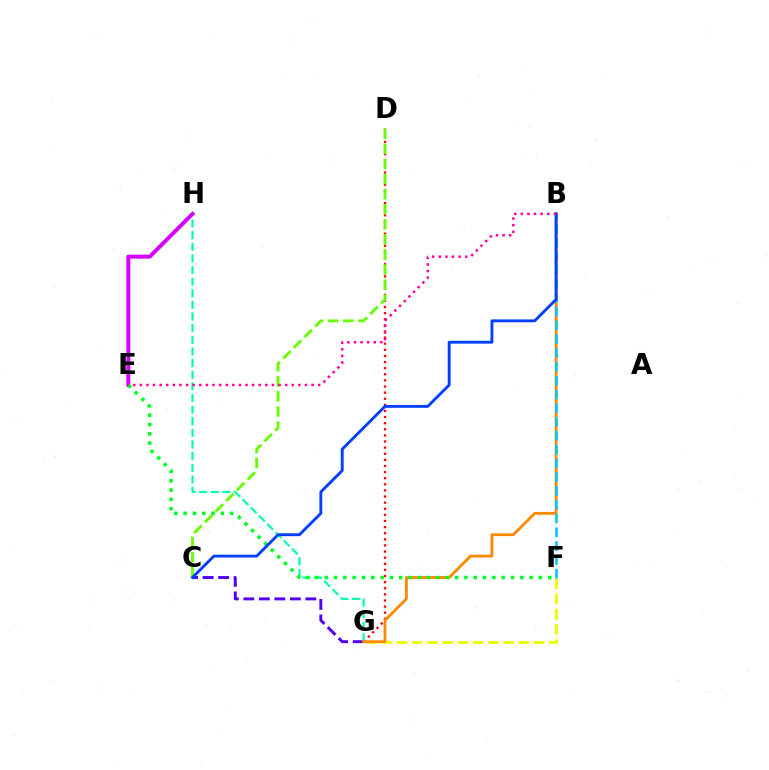{('C', 'G'): [{'color': '#4f00ff', 'line_style': 'dashed', 'thickness': 2.11}], ('F', 'G'): [{'color': '#eeff00', 'line_style': 'dashed', 'thickness': 2.07}], ('D', 'G'): [{'color': '#ff0000', 'line_style': 'dotted', 'thickness': 1.66}], ('G', 'H'): [{'color': '#00ffaf', 'line_style': 'dashed', 'thickness': 1.58}], ('B', 'G'): [{'color': '#ff8800', 'line_style': 'solid', 'thickness': 2.02}], ('E', 'H'): [{'color': '#d600ff', 'line_style': 'solid', 'thickness': 2.83}], ('E', 'F'): [{'color': '#00ff27', 'line_style': 'dotted', 'thickness': 2.53}], ('C', 'D'): [{'color': '#66ff00', 'line_style': 'dashed', 'thickness': 2.05}], ('B', 'F'): [{'color': '#00c7ff', 'line_style': 'dashed', 'thickness': 1.87}], ('B', 'C'): [{'color': '#003fff', 'line_style': 'solid', 'thickness': 2.06}], ('B', 'E'): [{'color': '#ff00a0', 'line_style': 'dotted', 'thickness': 1.79}]}